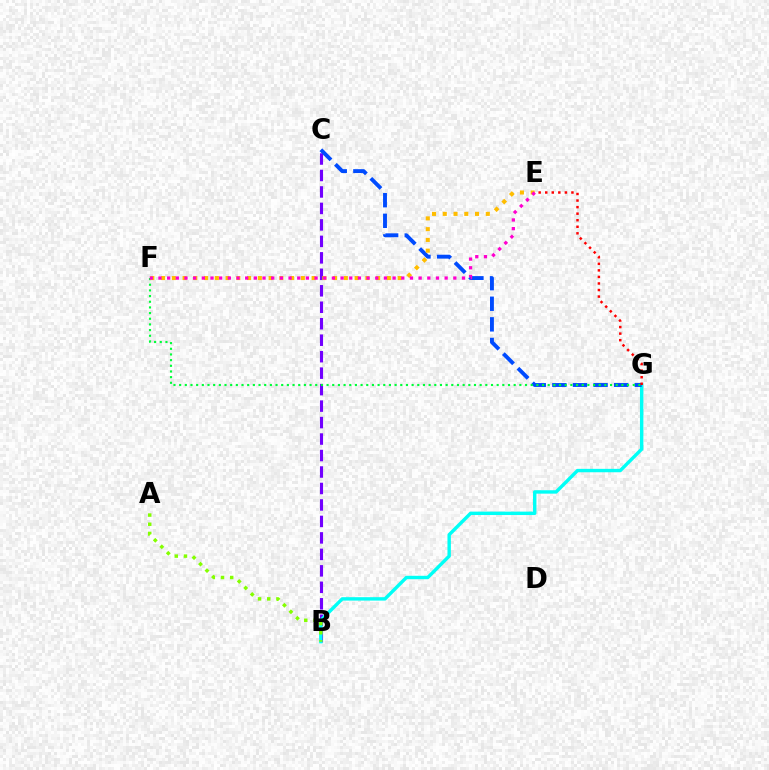{('B', 'C'): [{'color': '#7200ff', 'line_style': 'dashed', 'thickness': 2.24}], ('B', 'G'): [{'color': '#00fff6', 'line_style': 'solid', 'thickness': 2.45}], ('A', 'B'): [{'color': '#84ff00', 'line_style': 'dotted', 'thickness': 2.49}], ('C', 'G'): [{'color': '#004bff', 'line_style': 'dashed', 'thickness': 2.8}], ('F', 'G'): [{'color': '#00ff39', 'line_style': 'dotted', 'thickness': 1.54}], ('E', 'G'): [{'color': '#ff0000', 'line_style': 'dotted', 'thickness': 1.78}], ('E', 'F'): [{'color': '#ffbd00', 'line_style': 'dotted', 'thickness': 2.92}, {'color': '#ff00cf', 'line_style': 'dotted', 'thickness': 2.36}]}